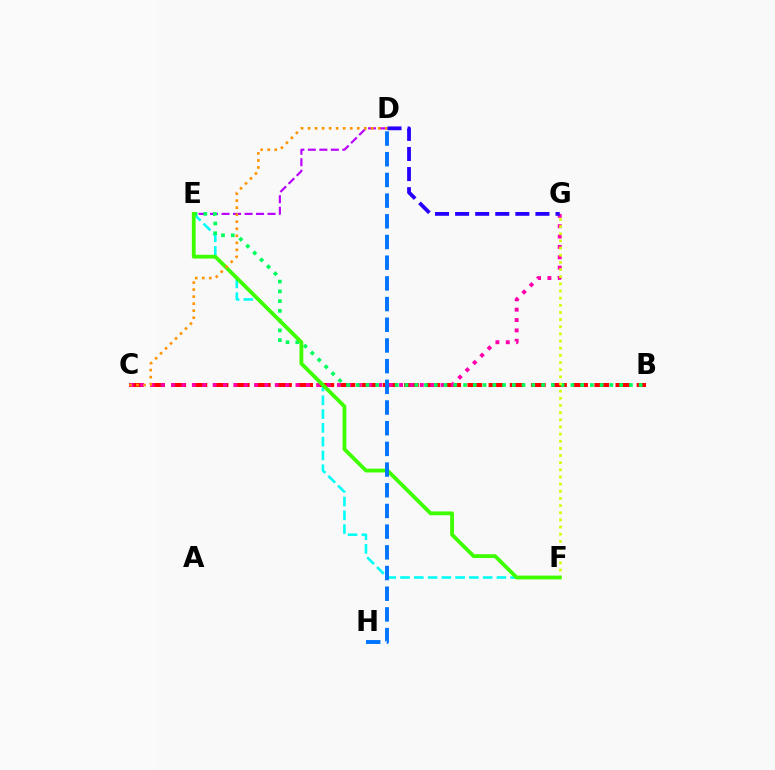{('B', 'C'): [{'color': '#ff0000', 'line_style': 'dashed', 'thickness': 2.87}], ('D', 'E'): [{'color': '#b900ff', 'line_style': 'dashed', 'thickness': 1.56}], ('E', 'F'): [{'color': '#00fff6', 'line_style': 'dashed', 'thickness': 1.87}, {'color': '#3dff00', 'line_style': 'solid', 'thickness': 2.73}], ('C', 'G'): [{'color': '#ff00ac', 'line_style': 'dotted', 'thickness': 2.81}], ('B', 'E'): [{'color': '#00ff5c', 'line_style': 'dotted', 'thickness': 2.65}], ('F', 'G'): [{'color': '#d1ff00', 'line_style': 'dotted', 'thickness': 1.94}], ('C', 'D'): [{'color': '#ff9400', 'line_style': 'dotted', 'thickness': 1.91}], ('D', 'G'): [{'color': '#2500ff', 'line_style': 'dashed', 'thickness': 2.73}], ('D', 'H'): [{'color': '#0074ff', 'line_style': 'dashed', 'thickness': 2.81}]}